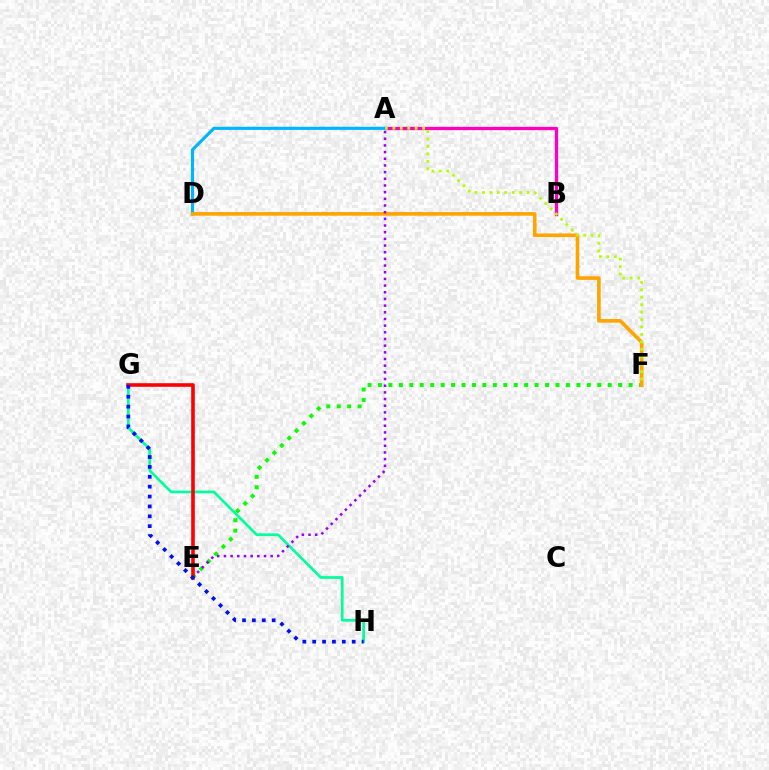{('A', 'B'): [{'color': '#ff00bd', 'line_style': 'solid', 'thickness': 2.37}], ('A', 'D'): [{'color': '#00b5ff', 'line_style': 'solid', 'thickness': 2.26}], ('G', 'H'): [{'color': '#00ff9d', 'line_style': 'solid', 'thickness': 1.96}, {'color': '#0010ff', 'line_style': 'dotted', 'thickness': 2.68}], ('E', 'F'): [{'color': '#08ff00', 'line_style': 'dotted', 'thickness': 2.84}], ('D', 'F'): [{'color': '#ffa500', 'line_style': 'solid', 'thickness': 2.61}], ('A', 'F'): [{'color': '#b3ff00', 'line_style': 'dotted', 'thickness': 2.02}], ('A', 'E'): [{'color': '#9b00ff', 'line_style': 'dotted', 'thickness': 1.81}], ('E', 'G'): [{'color': '#ff0000', 'line_style': 'solid', 'thickness': 2.59}]}